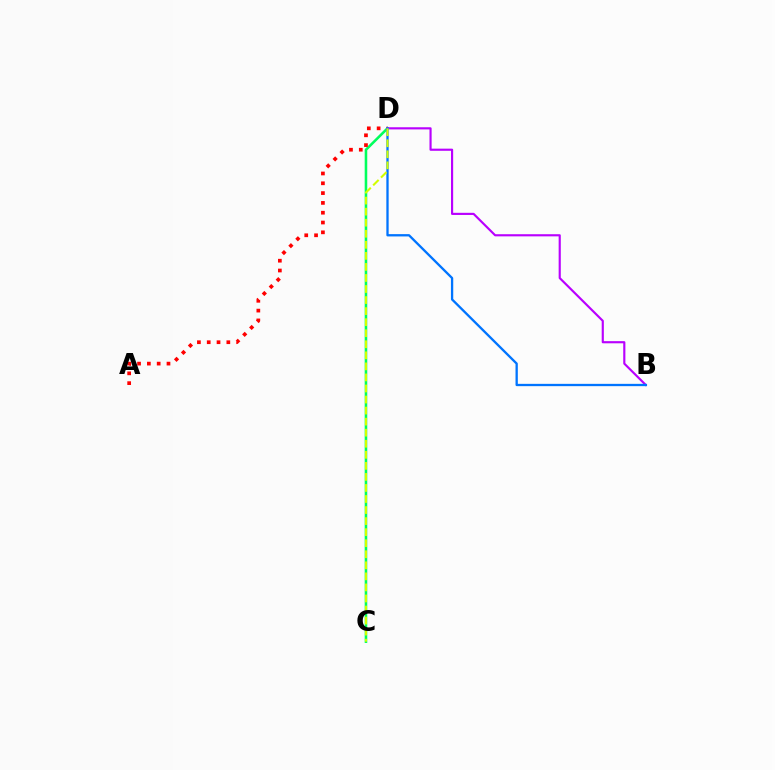{('C', 'D'): [{'color': '#00ff5c', 'line_style': 'solid', 'thickness': 1.85}, {'color': '#d1ff00', 'line_style': 'dashed', 'thickness': 1.5}], ('A', 'D'): [{'color': '#ff0000', 'line_style': 'dotted', 'thickness': 2.67}], ('B', 'D'): [{'color': '#b900ff', 'line_style': 'solid', 'thickness': 1.55}, {'color': '#0074ff', 'line_style': 'solid', 'thickness': 1.66}]}